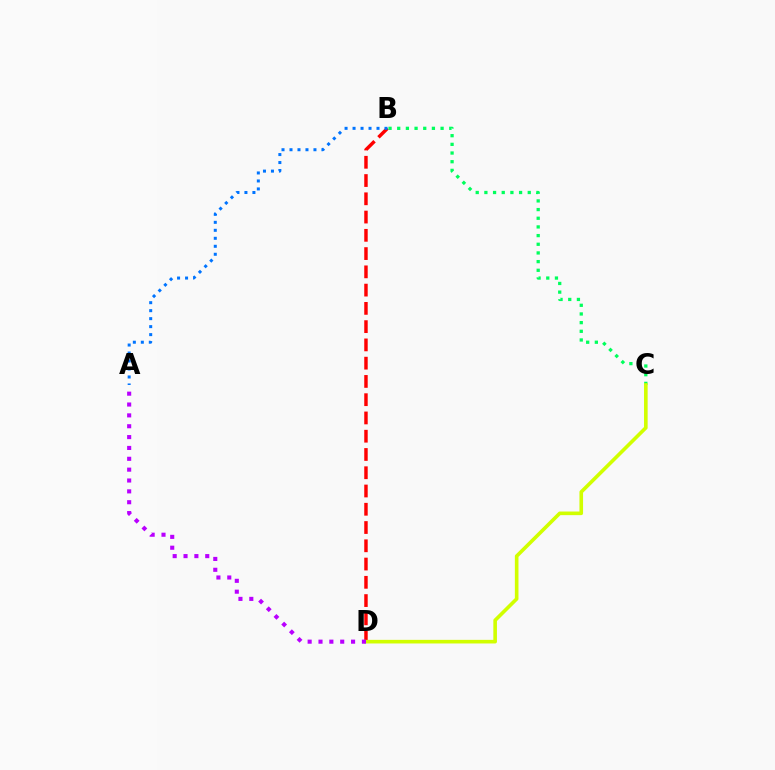{('B', 'D'): [{'color': '#ff0000', 'line_style': 'dashed', 'thickness': 2.48}], ('B', 'C'): [{'color': '#00ff5c', 'line_style': 'dotted', 'thickness': 2.36}], ('A', 'B'): [{'color': '#0074ff', 'line_style': 'dotted', 'thickness': 2.17}], ('C', 'D'): [{'color': '#d1ff00', 'line_style': 'solid', 'thickness': 2.6}], ('A', 'D'): [{'color': '#b900ff', 'line_style': 'dotted', 'thickness': 2.95}]}